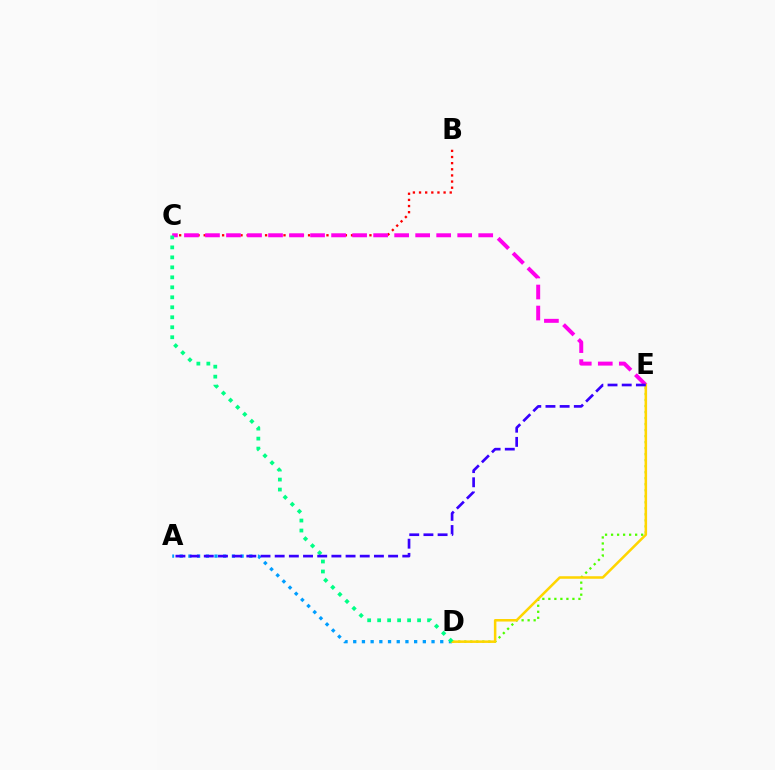{('A', 'D'): [{'color': '#009eff', 'line_style': 'dotted', 'thickness': 2.36}], ('D', 'E'): [{'color': '#4fff00', 'line_style': 'dotted', 'thickness': 1.63}, {'color': '#ffd500', 'line_style': 'solid', 'thickness': 1.82}], ('B', 'C'): [{'color': '#ff0000', 'line_style': 'dotted', 'thickness': 1.67}], ('C', 'E'): [{'color': '#ff00ed', 'line_style': 'dashed', 'thickness': 2.86}], ('C', 'D'): [{'color': '#00ff86', 'line_style': 'dotted', 'thickness': 2.71}], ('A', 'E'): [{'color': '#3700ff', 'line_style': 'dashed', 'thickness': 1.93}]}